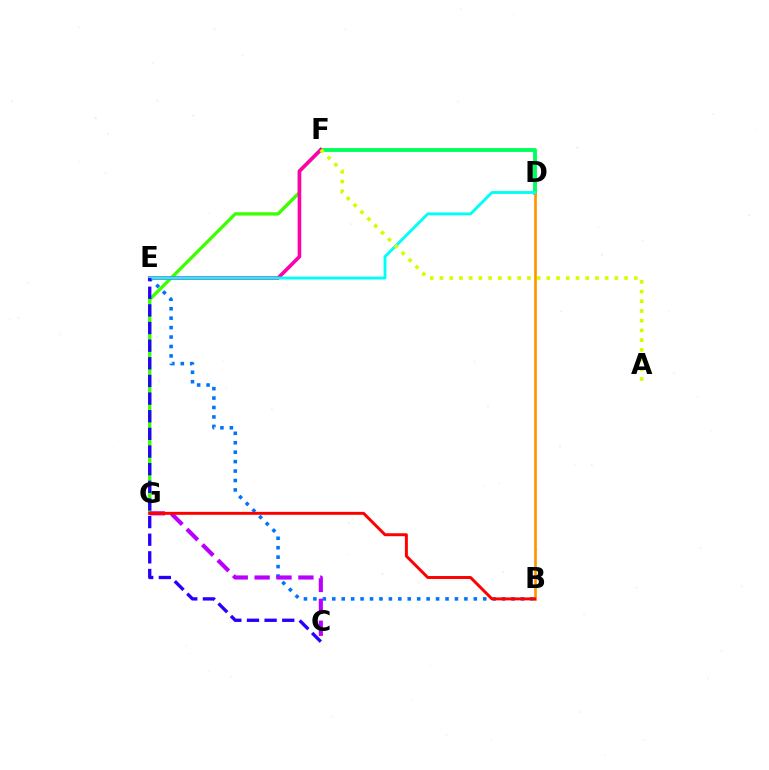{('D', 'F'): [{'color': '#00ff5c', 'line_style': 'solid', 'thickness': 2.78}], ('B', 'E'): [{'color': '#0074ff', 'line_style': 'dotted', 'thickness': 2.56}], ('F', 'G'): [{'color': '#3dff00', 'line_style': 'solid', 'thickness': 2.39}], ('E', 'F'): [{'color': '#ff00ac', 'line_style': 'solid', 'thickness': 2.6}], ('B', 'D'): [{'color': '#ff9400', 'line_style': 'solid', 'thickness': 1.93}], ('C', 'G'): [{'color': '#b900ff', 'line_style': 'dashed', 'thickness': 2.97}], ('D', 'E'): [{'color': '#00fff6', 'line_style': 'solid', 'thickness': 2.07}], ('B', 'G'): [{'color': '#ff0000', 'line_style': 'solid', 'thickness': 2.12}], ('A', 'F'): [{'color': '#d1ff00', 'line_style': 'dotted', 'thickness': 2.64}], ('C', 'E'): [{'color': '#2500ff', 'line_style': 'dashed', 'thickness': 2.4}]}